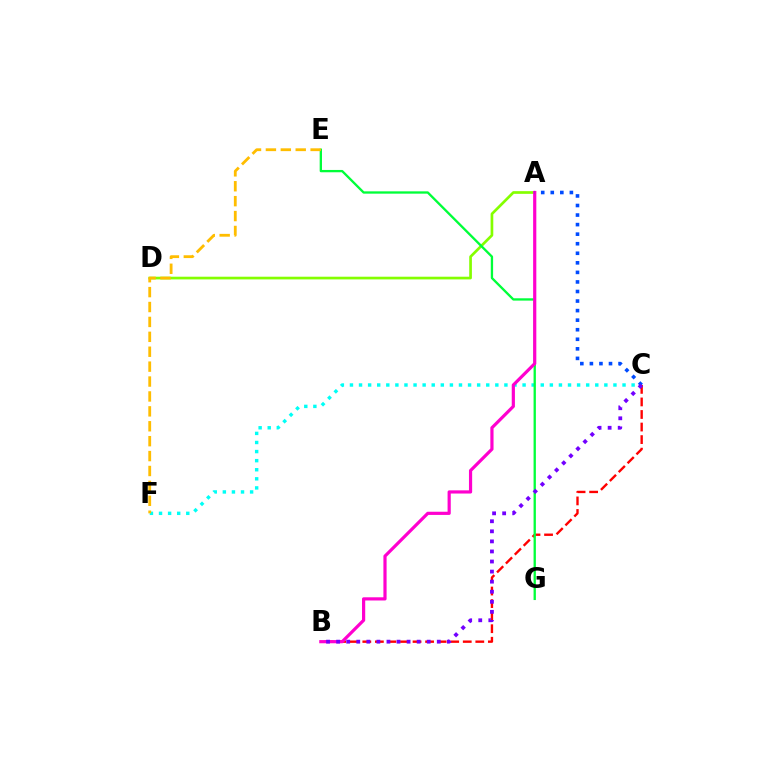{('C', 'F'): [{'color': '#00fff6', 'line_style': 'dotted', 'thickness': 2.47}], ('A', 'D'): [{'color': '#84ff00', 'line_style': 'solid', 'thickness': 1.93}], ('B', 'C'): [{'color': '#ff0000', 'line_style': 'dashed', 'thickness': 1.71}, {'color': '#7200ff', 'line_style': 'dotted', 'thickness': 2.73}], ('E', 'G'): [{'color': '#00ff39', 'line_style': 'solid', 'thickness': 1.67}], ('A', 'B'): [{'color': '#ff00cf', 'line_style': 'solid', 'thickness': 2.3}], ('A', 'C'): [{'color': '#004bff', 'line_style': 'dotted', 'thickness': 2.6}], ('E', 'F'): [{'color': '#ffbd00', 'line_style': 'dashed', 'thickness': 2.03}]}